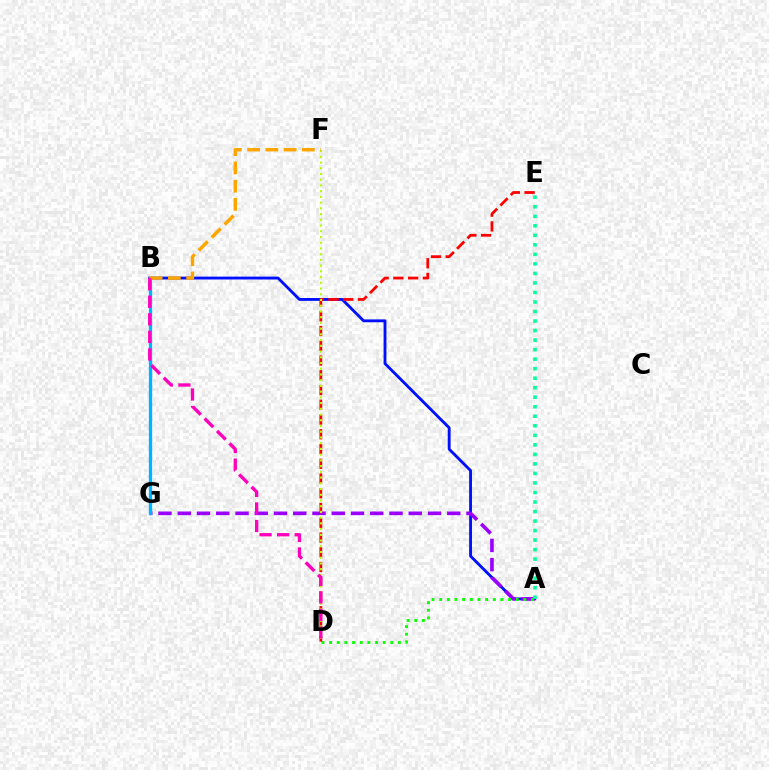{('A', 'B'): [{'color': '#0010ff', 'line_style': 'solid', 'thickness': 2.06}], ('A', 'G'): [{'color': '#9b00ff', 'line_style': 'dashed', 'thickness': 2.62}], ('B', 'G'): [{'color': '#00b5ff', 'line_style': 'solid', 'thickness': 2.38}], ('A', 'D'): [{'color': '#08ff00', 'line_style': 'dotted', 'thickness': 2.08}], ('D', 'E'): [{'color': '#ff0000', 'line_style': 'dashed', 'thickness': 2.0}], ('D', 'F'): [{'color': '#b3ff00', 'line_style': 'dotted', 'thickness': 1.56}], ('B', 'F'): [{'color': '#ffa500', 'line_style': 'dashed', 'thickness': 2.48}], ('B', 'D'): [{'color': '#ff00bd', 'line_style': 'dashed', 'thickness': 2.39}], ('A', 'E'): [{'color': '#00ff9d', 'line_style': 'dotted', 'thickness': 2.59}]}